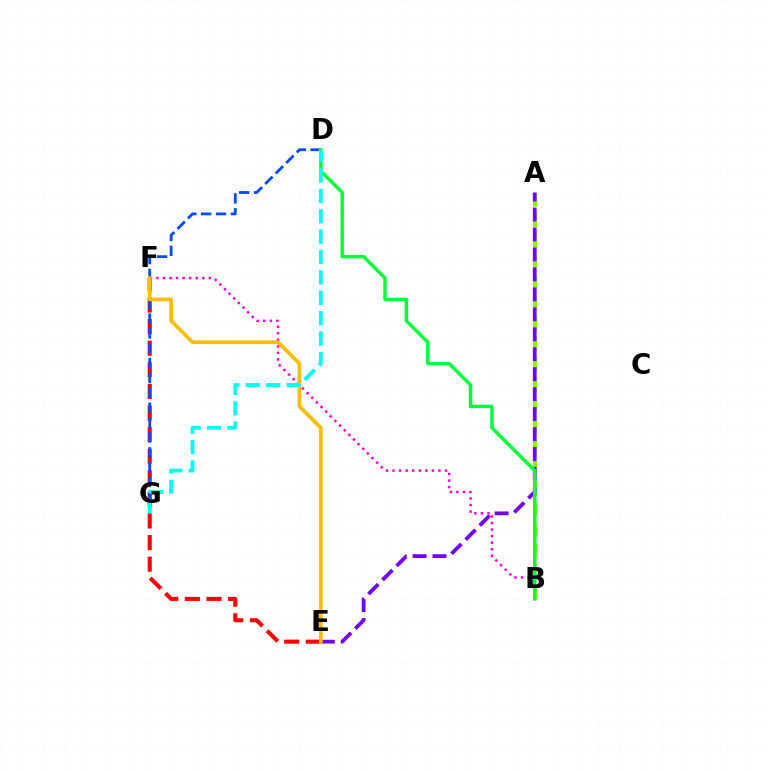{('A', 'B'): [{'color': '#84ff00', 'line_style': 'dashed', 'thickness': 2.8}], ('E', 'F'): [{'color': '#ff0000', 'line_style': 'dashed', 'thickness': 2.93}, {'color': '#ffbd00', 'line_style': 'solid', 'thickness': 2.69}], ('A', 'E'): [{'color': '#7200ff', 'line_style': 'dashed', 'thickness': 2.71}], ('D', 'G'): [{'color': '#004bff', 'line_style': 'dashed', 'thickness': 2.02}, {'color': '#00fff6', 'line_style': 'dashed', 'thickness': 2.77}], ('B', 'F'): [{'color': '#ff00cf', 'line_style': 'dotted', 'thickness': 1.78}], ('B', 'D'): [{'color': '#00ff39', 'line_style': 'solid', 'thickness': 2.48}]}